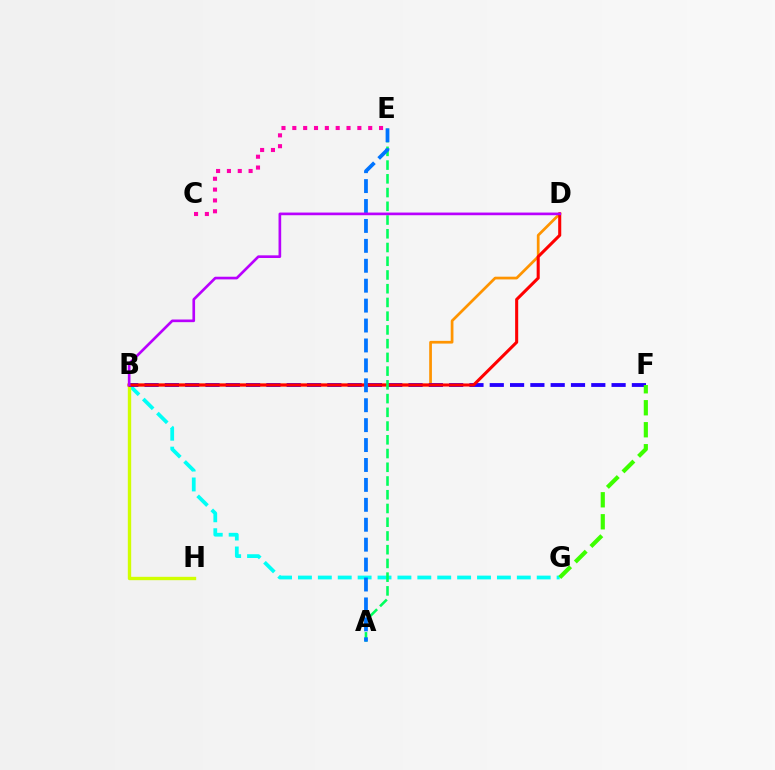{('B', 'D'): [{'color': '#ff9400', 'line_style': 'solid', 'thickness': 1.96}, {'color': '#ff0000', 'line_style': 'solid', 'thickness': 2.2}, {'color': '#b900ff', 'line_style': 'solid', 'thickness': 1.91}], ('B', 'G'): [{'color': '#00fff6', 'line_style': 'dashed', 'thickness': 2.7}], ('B', 'H'): [{'color': '#d1ff00', 'line_style': 'solid', 'thickness': 2.42}], ('B', 'F'): [{'color': '#2500ff', 'line_style': 'dashed', 'thickness': 2.76}], ('C', 'E'): [{'color': '#ff00ac', 'line_style': 'dotted', 'thickness': 2.95}], ('A', 'E'): [{'color': '#00ff5c', 'line_style': 'dashed', 'thickness': 1.87}, {'color': '#0074ff', 'line_style': 'dashed', 'thickness': 2.71}], ('F', 'G'): [{'color': '#3dff00', 'line_style': 'dashed', 'thickness': 2.99}]}